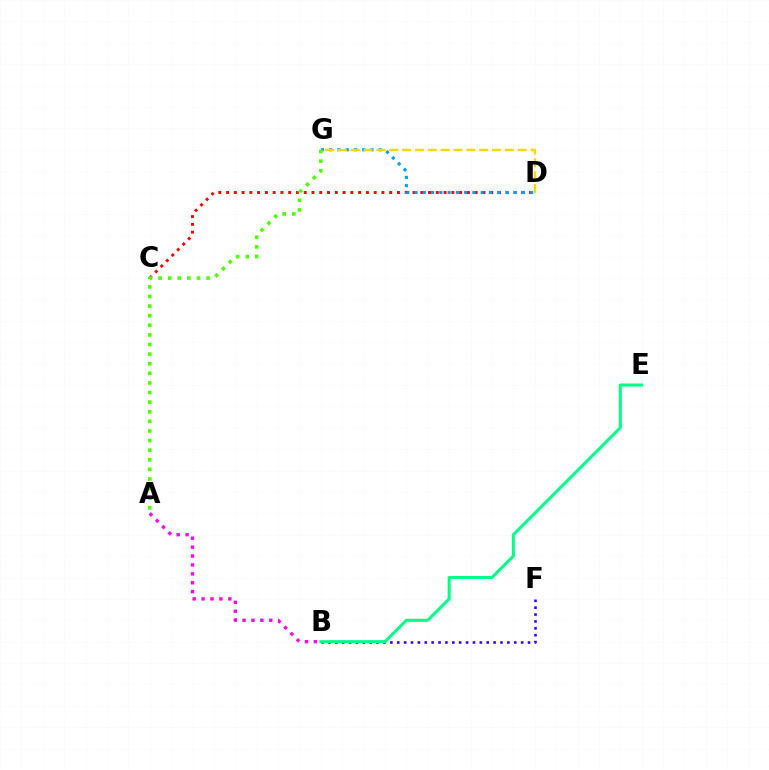{('C', 'D'): [{'color': '#ff0000', 'line_style': 'dotted', 'thickness': 2.11}], ('B', 'F'): [{'color': '#3700ff', 'line_style': 'dotted', 'thickness': 1.87}], ('A', 'B'): [{'color': '#ff00ed', 'line_style': 'dotted', 'thickness': 2.42}], ('B', 'E'): [{'color': '#00ff86', 'line_style': 'solid', 'thickness': 2.18}], ('D', 'G'): [{'color': '#009eff', 'line_style': 'dotted', 'thickness': 2.24}, {'color': '#ffd500', 'line_style': 'dashed', 'thickness': 1.74}], ('A', 'G'): [{'color': '#4fff00', 'line_style': 'dotted', 'thickness': 2.61}]}